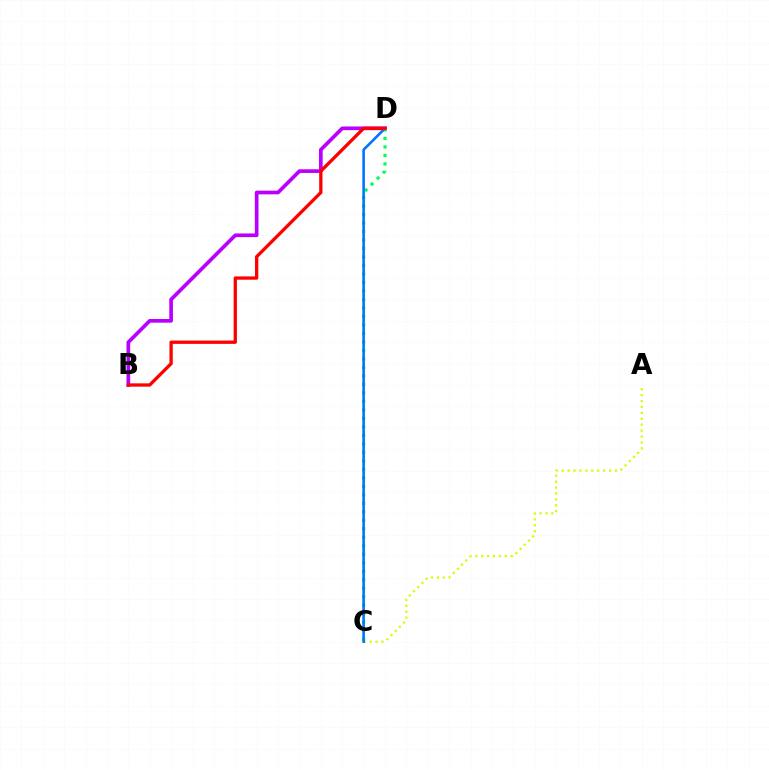{('A', 'C'): [{'color': '#d1ff00', 'line_style': 'dotted', 'thickness': 1.61}], ('B', 'D'): [{'color': '#b900ff', 'line_style': 'solid', 'thickness': 2.65}, {'color': '#ff0000', 'line_style': 'solid', 'thickness': 2.38}], ('C', 'D'): [{'color': '#00ff5c', 'line_style': 'dotted', 'thickness': 2.31}, {'color': '#0074ff', 'line_style': 'solid', 'thickness': 1.86}]}